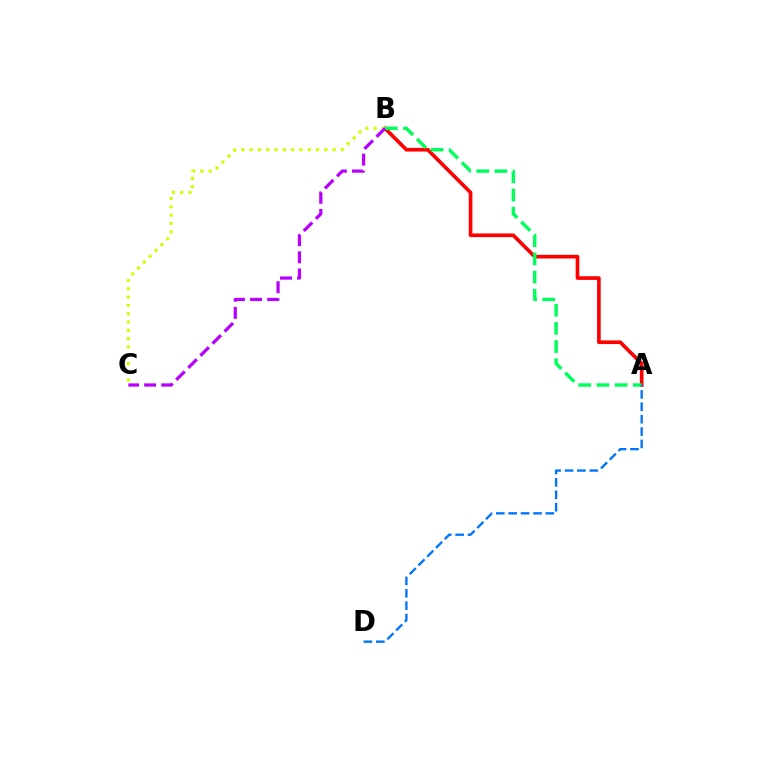{('A', 'B'): [{'color': '#ff0000', 'line_style': 'solid', 'thickness': 2.63}, {'color': '#00ff5c', 'line_style': 'dashed', 'thickness': 2.47}], ('A', 'D'): [{'color': '#0074ff', 'line_style': 'dashed', 'thickness': 1.68}], ('B', 'C'): [{'color': '#d1ff00', 'line_style': 'dotted', 'thickness': 2.26}, {'color': '#b900ff', 'line_style': 'dashed', 'thickness': 2.32}]}